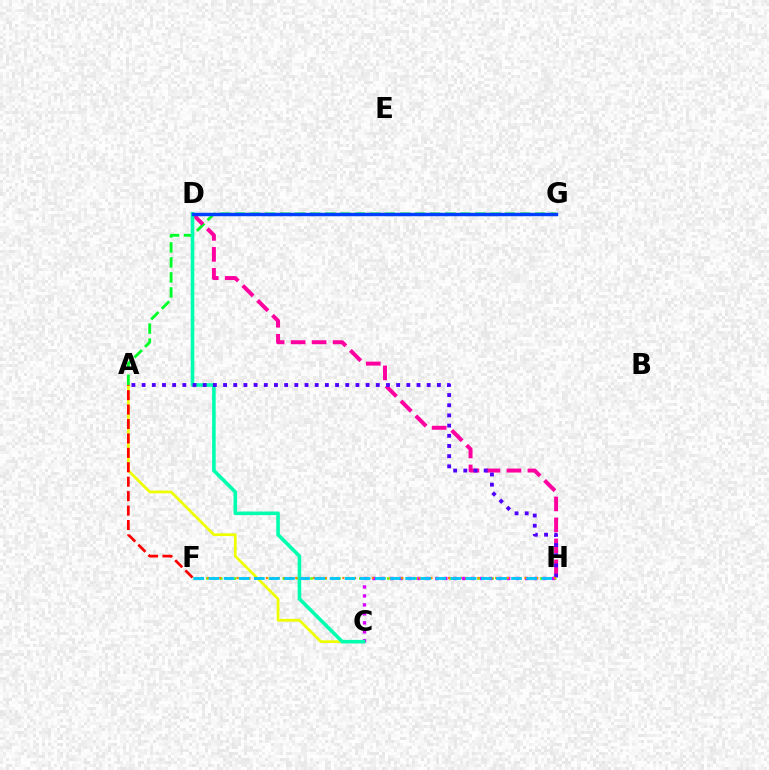{('A', 'C'): [{'color': '#eeff00', 'line_style': 'solid', 'thickness': 1.96}], ('A', 'G'): [{'color': '#00ff27', 'line_style': 'dashed', 'thickness': 2.04}], ('F', 'H'): [{'color': '#66ff00', 'line_style': 'dotted', 'thickness': 1.89}, {'color': '#ff8800', 'line_style': 'dotted', 'thickness': 1.6}, {'color': '#00c7ff', 'line_style': 'dashed', 'thickness': 2.06}], ('D', 'H'): [{'color': '#ff00a0', 'line_style': 'dashed', 'thickness': 2.85}], ('A', 'F'): [{'color': '#ff0000', 'line_style': 'dashed', 'thickness': 1.96}], ('C', 'H'): [{'color': '#d600ff', 'line_style': 'dotted', 'thickness': 2.44}], ('C', 'D'): [{'color': '#00ffaf', 'line_style': 'solid', 'thickness': 2.58}], ('D', 'G'): [{'color': '#003fff', 'line_style': 'solid', 'thickness': 2.48}], ('A', 'H'): [{'color': '#4f00ff', 'line_style': 'dotted', 'thickness': 2.77}]}